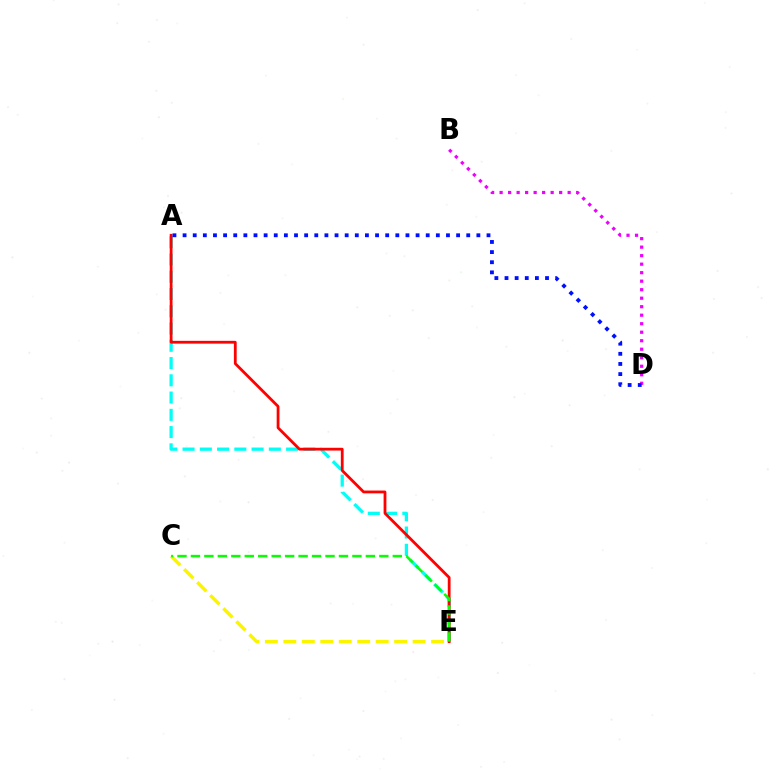{('B', 'D'): [{'color': '#ee00ff', 'line_style': 'dotted', 'thickness': 2.31}], ('A', 'E'): [{'color': '#00fff6', 'line_style': 'dashed', 'thickness': 2.34}, {'color': '#ff0000', 'line_style': 'solid', 'thickness': 2.01}], ('C', 'E'): [{'color': '#fcf500', 'line_style': 'dashed', 'thickness': 2.51}, {'color': '#08ff00', 'line_style': 'dashed', 'thickness': 1.83}], ('A', 'D'): [{'color': '#0010ff', 'line_style': 'dotted', 'thickness': 2.75}]}